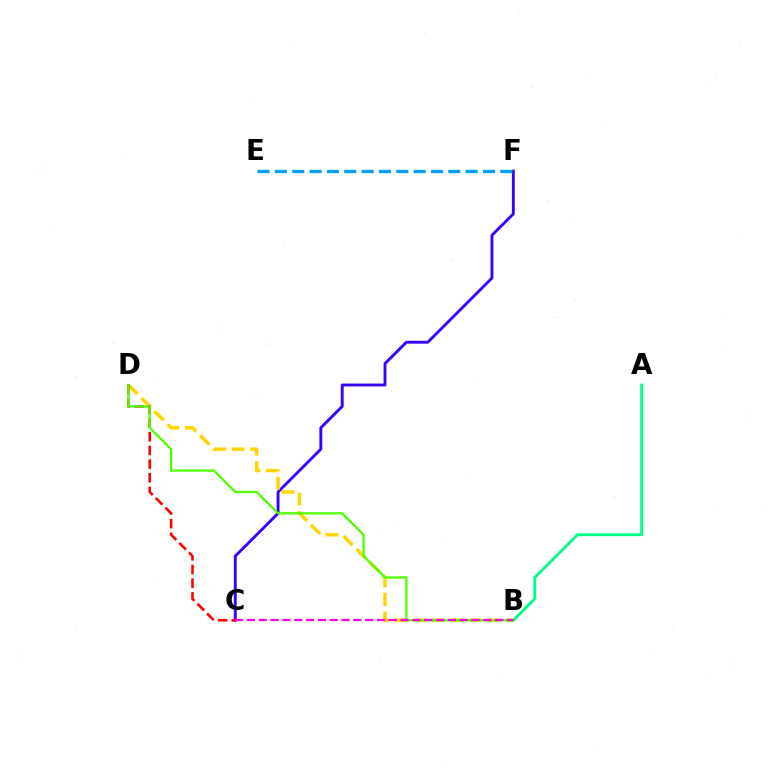{('C', 'F'): [{'color': '#3700ff', 'line_style': 'solid', 'thickness': 2.08}], ('B', 'D'): [{'color': '#ffd500', 'line_style': 'dashed', 'thickness': 2.52}, {'color': '#4fff00', 'line_style': 'solid', 'thickness': 1.63}], ('A', 'B'): [{'color': '#00ff86', 'line_style': 'solid', 'thickness': 2.07}], ('C', 'D'): [{'color': '#ff0000', 'line_style': 'dashed', 'thickness': 1.86}], ('E', 'F'): [{'color': '#009eff', 'line_style': 'dashed', 'thickness': 2.36}], ('B', 'C'): [{'color': '#ff00ed', 'line_style': 'dashed', 'thickness': 1.61}]}